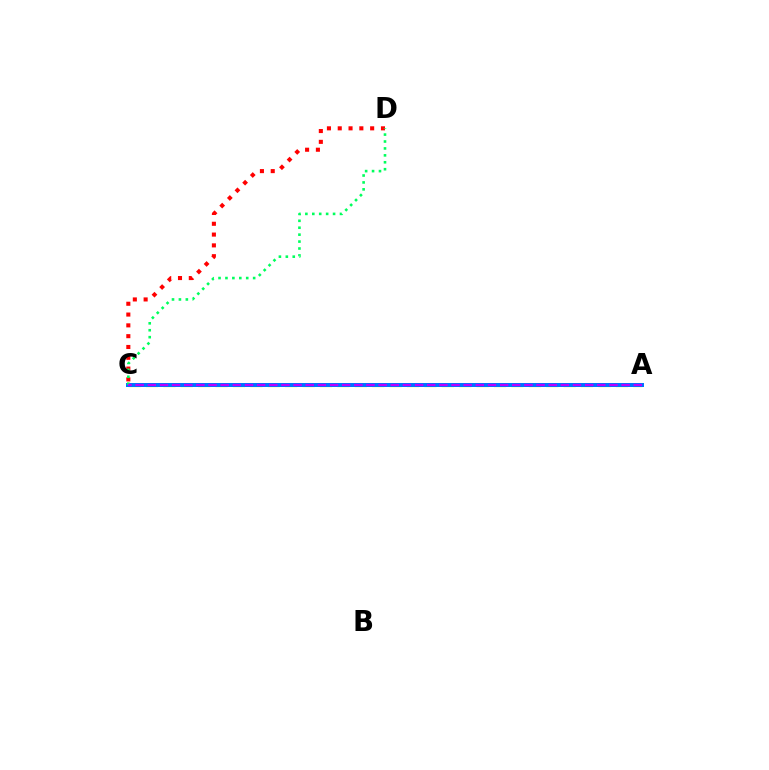{('C', 'D'): [{'color': '#ff0000', 'line_style': 'dotted', 'thickness': 2.94}, {'color': '#00ff5c', 'line_style': 'dotted', 'thickness': 1.88}], ('A', 'C'): [{'color': '#d1ff00', 'line_style': 'dashed', 'thickness': 2.36}, {'color': '#0074ff', 'line_style': 'solid', 'thickness': 2.87}, {'color': '#b900ff', 'line_style': 'dashed', 'thickness': 1.65}]}